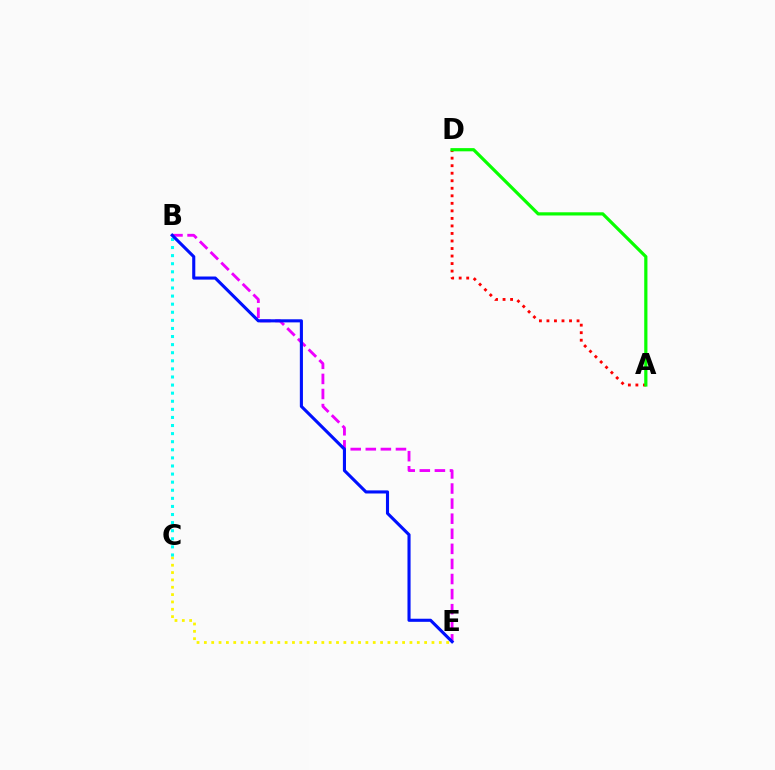{('B', 'E'): [{'color': '#ee00ff', 'line_style': 'dashed', 'thickness': 2.05}, {'color': '#0010ff', 'line_style': 'solid', 'thickness': 2.23}], ('A', 'D'): [{'color': '#ff0000', 'line_style': 'dotted', 'thickness': 2.05}, {'color': '#08ff00', 'line_style': 'solid', 'thickness': 2.31}], ('C', 'E'): [{'color': '#fcf500', 'line_style': 'dotted', 'thickness': 1.99}], ('B', 'C'): [{'color': '#00fff6', 'line_style': 'dotted', 'thickness': 2.2}]}